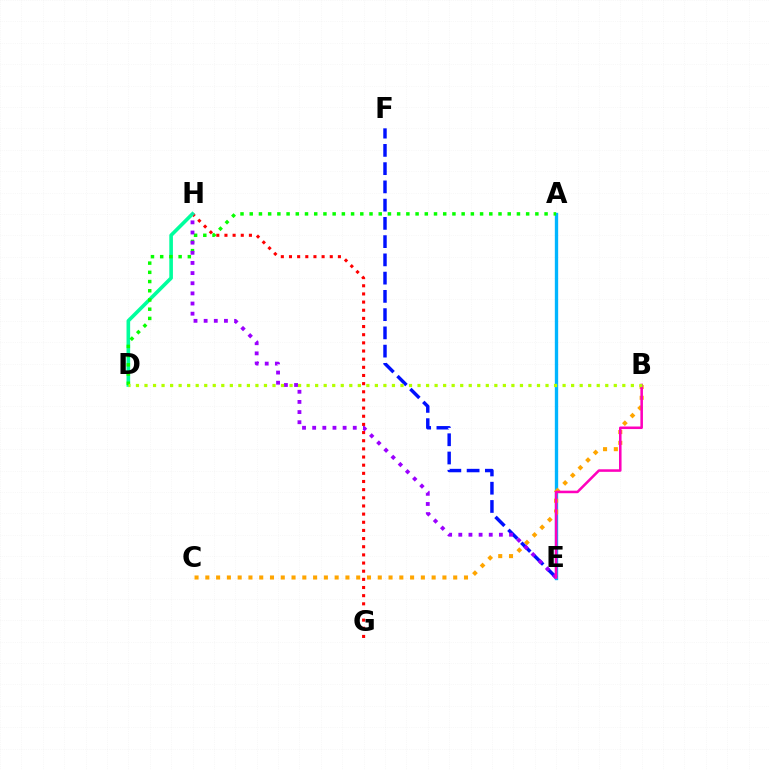{('G', 'H'): [{'color': '#ff0000', 'line_style': 'dotted', 'thickness': 2.22}], ('D', 'H'): [{'color': '#00ff9d', 'line_style': 'solid', 'thickness': 2.61}], ('A', 'E'): [{'color': '#00b5ff', 'line_style': 'solid', 'thickness': 2.41}], ('B', 'C'): [{'color': '#ffa500', 'line_style': 'dotted', 'thickness': 2.93}], ('A', 'D'): [{'color': '#08ff00', 'line_style': 'dotted', 'thickness': 2.5}], ('E', 'F'): [{'color': '#0010ff', 'line_style': 'dashed', 'thickness': 2.48}], ('E', 'H'): [{'color': '#9b00ff', 'line_style': 'dotted', 'thickness': 2.76}], ('B', 'E'): [{'color': '#ff00bd', 'line_style': 'solid', 'thickness': 1.84}], ('B', 'D'): [{'color': '#b3ff00', 'line_style': 'dotted', 'thickness': 2.32}]}